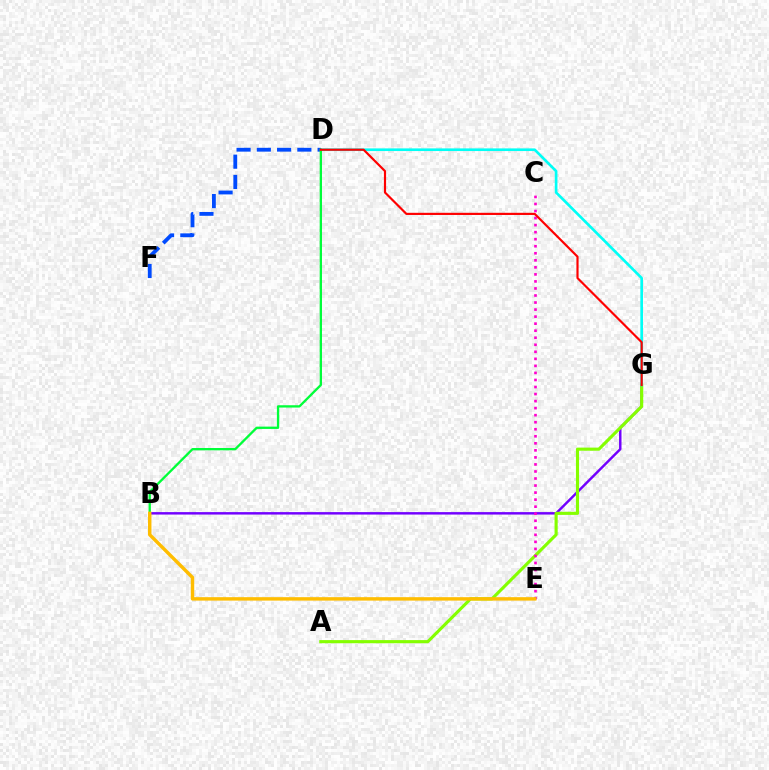{('B', 'G'): [{'color': '#7200ff', 'line_style': 'solid', 'thickness': 1.76}], ('A', 'G'): [{'color': '#84ff00', 'line_style': 'solid', 'thickness': 2.25}], ('D', 'G'): [{'color': '#00fff6', 'line_style': 'solid', 'thickness': 1.91}, {'color': '#ff0000', 'line_style': 'solid', 'thickness': 1.56}], ('D', 'F'): [{'color': '#004bff', 'line_style': 'dashed', 'thickness': 2.75}], ('C', 'E'): [{'color': '#ff00cf', 'line_style': 'dotted', 'thickness': 1.91}], ('B', 'D'): [{'color': '#00ff39', 'line_style': 'solid', 'thickness': 1.67}], ('B', 'E'): [{'color': '#ffbd00', 'line_style': 'solid', 'thickness': 2.47}]}